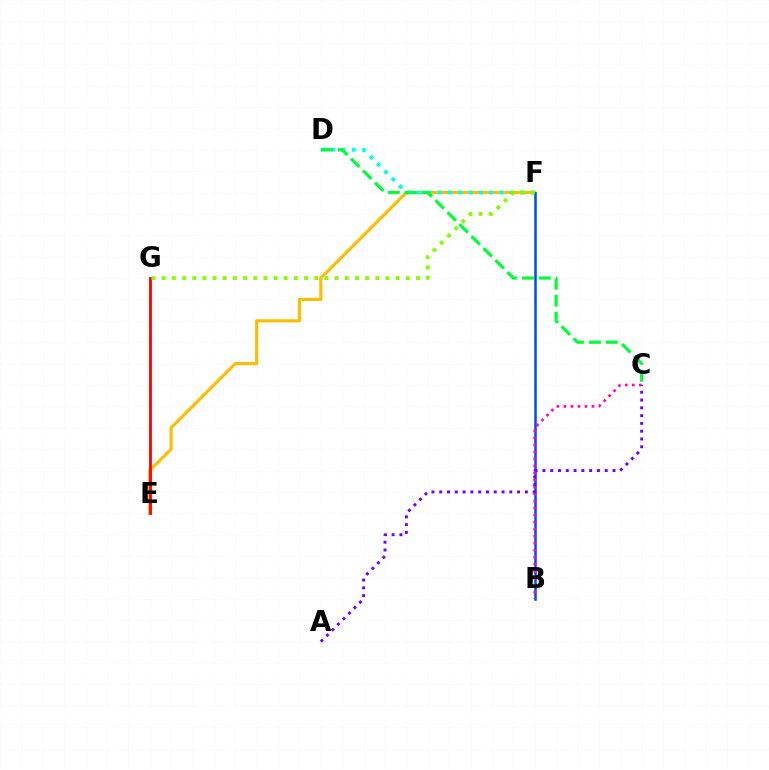{('E', 'F'): [{'color': '#ffbd00', 'line_style': 'solid', 'thickness': 2.26}], ('D', 'F'): [{'color': '#00fff6', 'line_style': 'dotted', 'thickness': 2.81}], ('E', 'G'): [{'color': '#ff0000', 'line_style': 'solid', 'thickness': 2.01}], ('B', 'F'): [{'color': '#004bff', 'line_style': 'solid', 'thickness': 1.82}], ('C', 'D'): [{'color': '#00ff39', 'line_style': 'dashed', 'thickness': 2.3}], ('B', 'C'): [{'color': '#ff00cf', 'line_style': 'dotted', 'thickness': 1.91}], ('A', 'C'): [{'color': '#7200ff', 'line_style': 'dotted', 'thickness': 2.12}], ('F', 'G'): [{'color': '#84ff00', 'line_style': 'dotted', 'thickness': 2.76}]}